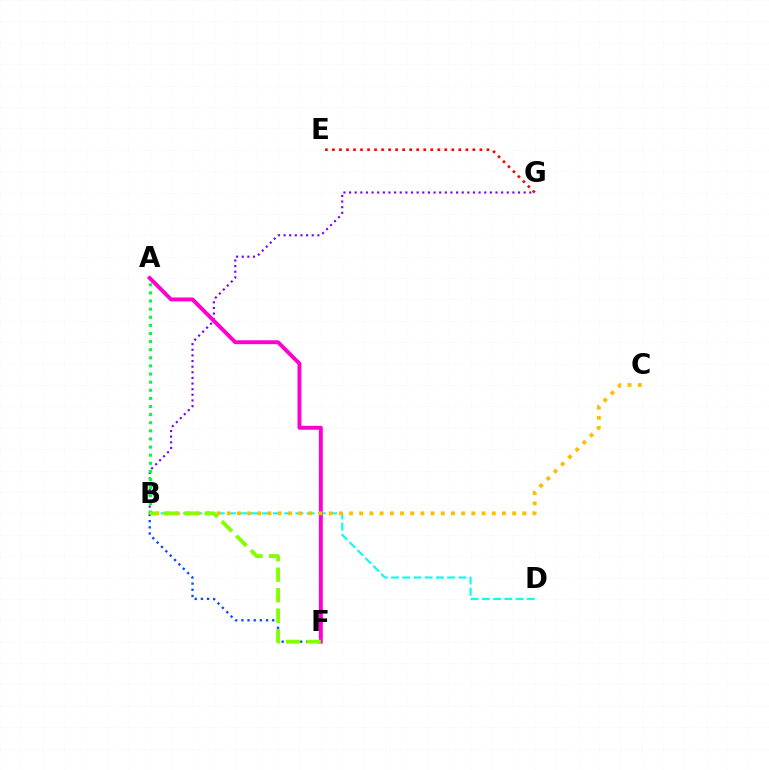{('E', 'G'): [{'color': '#ff0000', 'line_style': 'dotted', 'thickness': 1.91}], ('B', 'F'): [{'color': '#004bff', 'line_style': 'dotted', 'thickness': 1.68}, {'color': '#84ff00', 'line_style': 'dashed', 'thickness': 2.79}], ('B', 'D'): [{'color': '#00fff6', 'line_style': 'dashed', 'thickness': 1.53}], ('B', 'G'): [{'color': '#7200ff', 'line_style': 'dotted', 'thickness': 1.53}], ('A', 'B'): [{'color': '#00ff39', 'line_style': 'dotted', 'thickness': 2.2}], ('A', 'F'): [{'color': '#ff00cf', 'line_style': 'solid', 'thickness': 2.82}], ('B', 'C'): [{'color': '#ffbd00', 'line_style': 'dotted', 'thickness': 2.77}]}